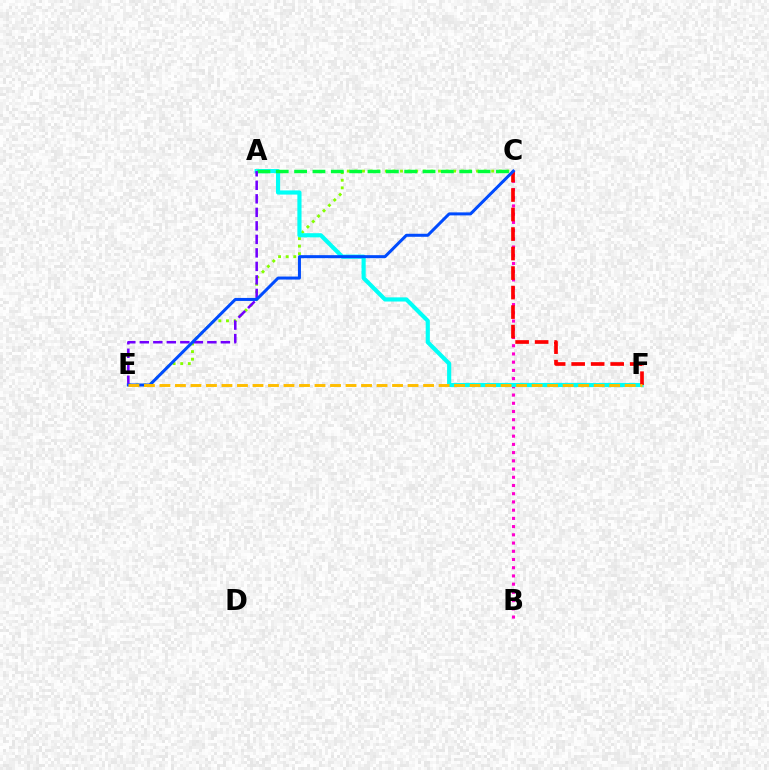{('C', 'E'): [{'color': '#84ff00', 'line_style': 'dotted', 'thickness': 2.07}, {'color': '#004bff', 'line_style': 'solid', 'thickness': 2.17}], ('B', 'C'): [{'color': '#ff00cf', 'line_style': 'dotted', 'thickness': 2.23}], ('A', 'F'): [{'color': '#00fff6', 'line_style': 'solid', 'thickness': 2.99}], ('A', 'C'): [{'color': '#00ff39', 'line_style': 'dashed', 'thickness': 2.49}], ('A', 'E'): [{'color': '#7200ff', 'line_style': 'dashed', 'thickness': 1.84}], ('C', 'F'): [{'color': '#ff0000', 'line_style': 'dashed', 'thickness': 2.65}], ('E', 'F'): [{'color': '#ffbd00', 'line_style': 'dashed', 'thickness': 2.11}]}